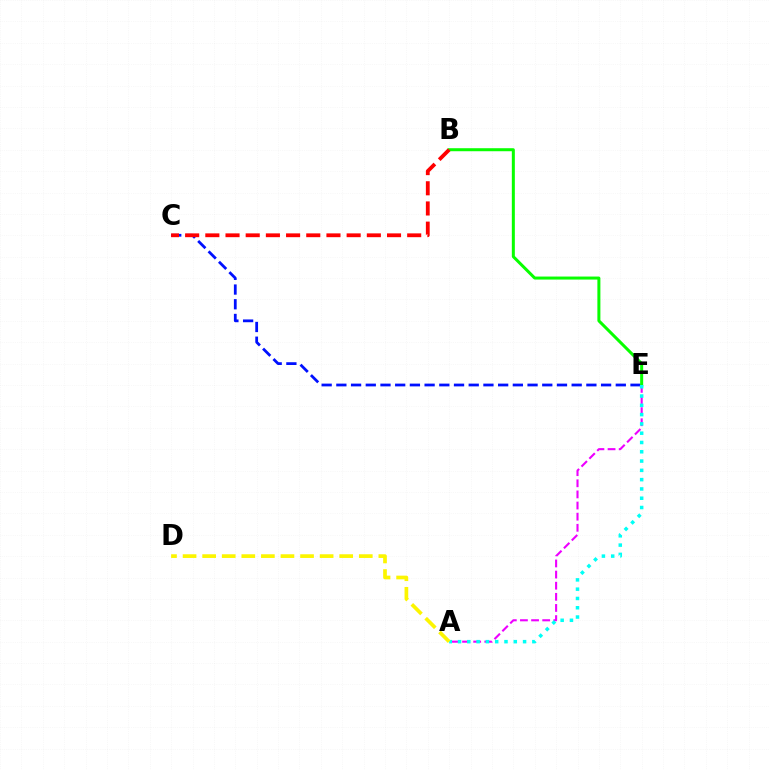{('A', 'E'): [{'color': '#ee00ff', 'line_style': 'dashed', 'thickness': 1.51}, {'color': '#00fff6', 'line_style': 'dotted', 'thickness': 2.52}], ('C', 'E'): [{'color': '#0010ff', 'line_style': 'dashed', 'thickness': 2.0}], ('B', 'E'): [{'color': '#08ff00', 'line_style': 'solid', 'thickness': 2.17}], ('A', 'D'): [{'color': '#fcf500', 'line_style': 'dashed', 'thickness': 2.66}], ('B', 'C'): [{'color': '#ff0000', 'line_style': 'dashed', 'thickness': 2.74}]}